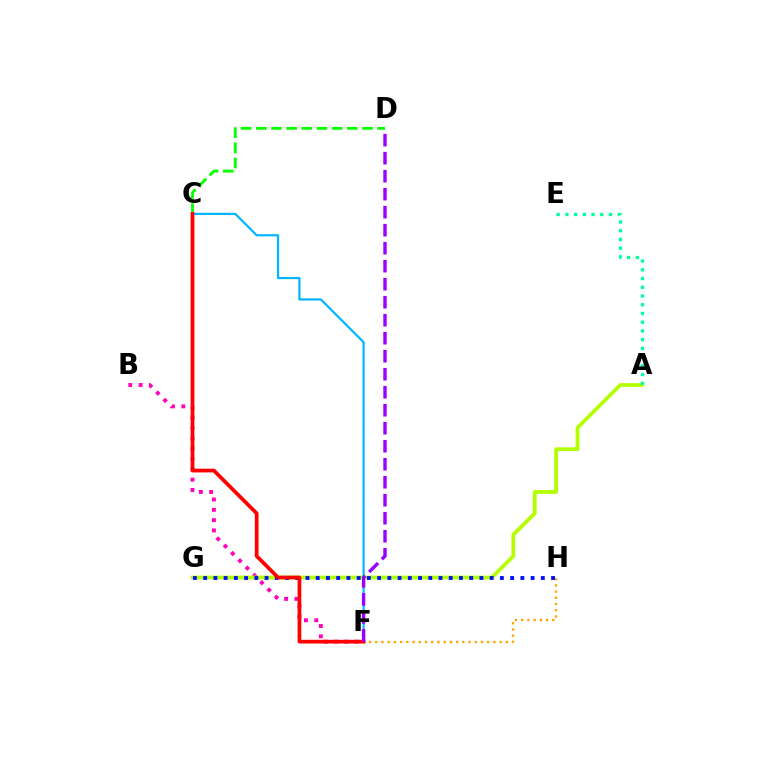{('B', 'F'): [{'color': '#ff00bd', 'line_style': 'dotted', 'thickness': 2.8}], ('A', 'G'): [{'color': '#b3ff00', 'line_style': 'solid', 'thickness': 2.71}], ('A', 'E'): [{'color': '#00ff9d', 'line_style': 'dotted', 'thickness': 2.37}], ('C', 'D'): [{'color': '#08ff00', 'line_style': 'dashed', 'thickness': 2.06}], ('F', 'H'): [{'color': '#ffa500', 'line_style': 'dotted', 'thickness': 1.69}], ('C', 'F'): [{'color': '#00b5ff', 'line_style': 'solid', 'thickness': 1.57}, {'color': '#ff0000', 'line_style': 'solid', 'thickness': 2.69}], ('G', 'H'): [{'color': '#0010ff', 'line_style': 'dotted', 'thickness': 2.78}], ('D', 'F'): [{'color': '#9b00ff', 'line_style': 'dashed', 'thickness': 2.45}]}